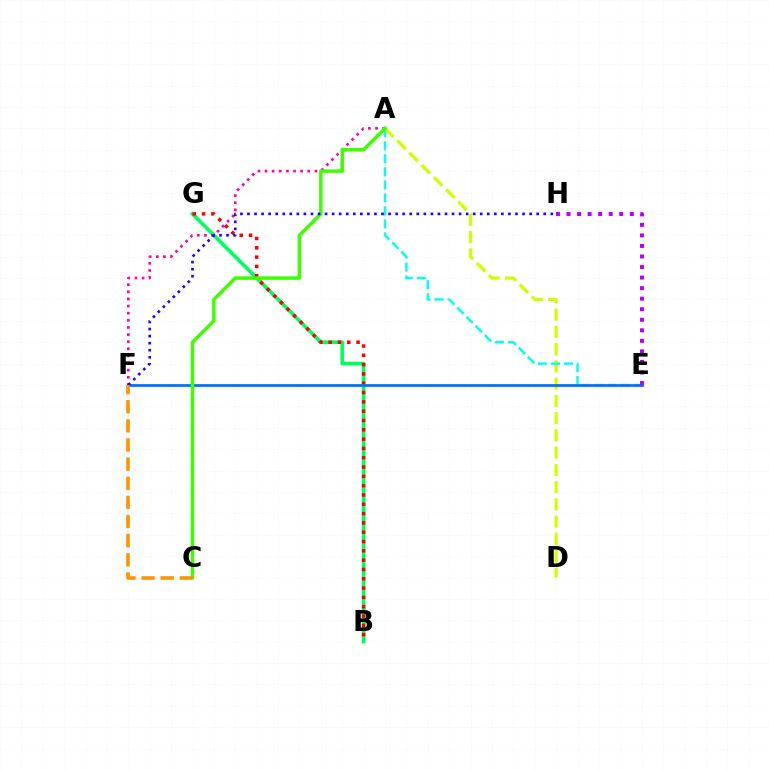{('B', 'G'): [{'color': '#00ff5c', 'line_style': 'solid', 'thickness': 2.64}, {'color': '#ff0000', 'line_style': 'dotted', 'thickness': 2.53}], ('A', 'D'): [{'color': '#d1ff00', 'line_style': 'dashed', 'thickness': 2.34}], ('A', 'E'): [{'color': '#00fff6', 'line_style': 'dashed', 'thickness': 1.77}], ('A', 'F'): [{'color': '#ff00ac', 'line_style': 'dotted', 'thickness': 1.94}], ('E', 'F'): [{'color': '#0074ff', 'line_style': 'solid', 'thickness': 2.01}], ('A', 'C'): [{'color': '#3dff00', 'line_style': 'solid', 'thickness': 2.51}], ('E', 'H'): [{'color': '#b900ff', 'line_style': 'dotted', 'thickness': 2.86}], ('F', 'H'): [{'color': '#2500ff', 'line_style': 'dotted', 'thickness': 1.92}], ('C', 'F'): [{'color': '#ff9400', 'line_style': 'dashed', 'thickness': 2.6}]}